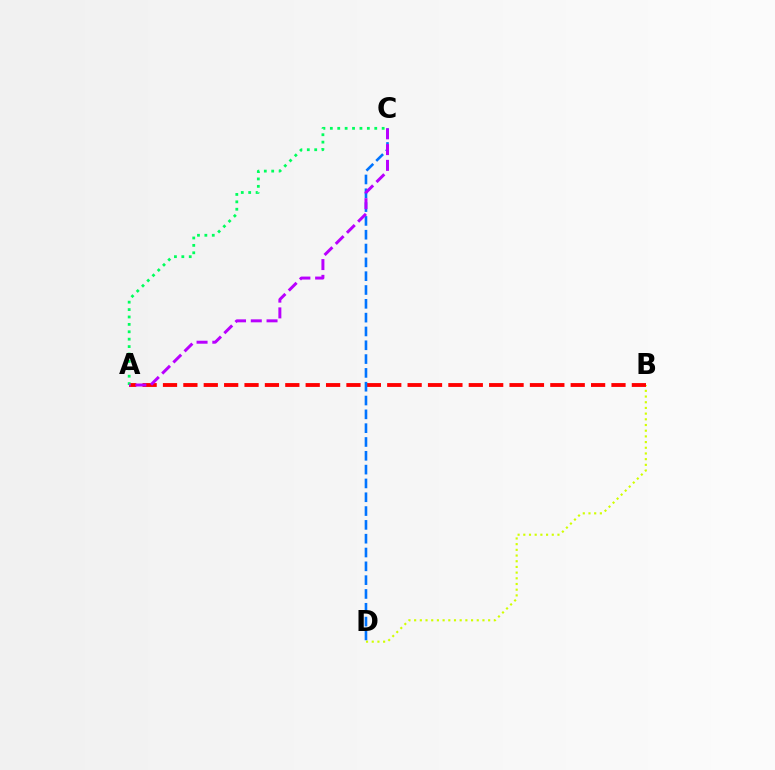{('B', 'D'): [{'color': '#d1ff00', 'line_style': 'dotted', 'thickness': 1.55}], ('A', 'B'): [{'color': '#ff0000', 'line_style': 'dashed', 'thickness': 2.77}], ('C', 'D'): [{'color': '#0074ff', 'line_style': 'dashed', 'thickness': 1.88}], ('A', 'C'): [{'color': '#00ff5c', 'line_style': 'dotted', 'thickness': 2.01}, {'color': '#b900ff', 'line_style': 'dashed', 'thickness': 2.14}]}